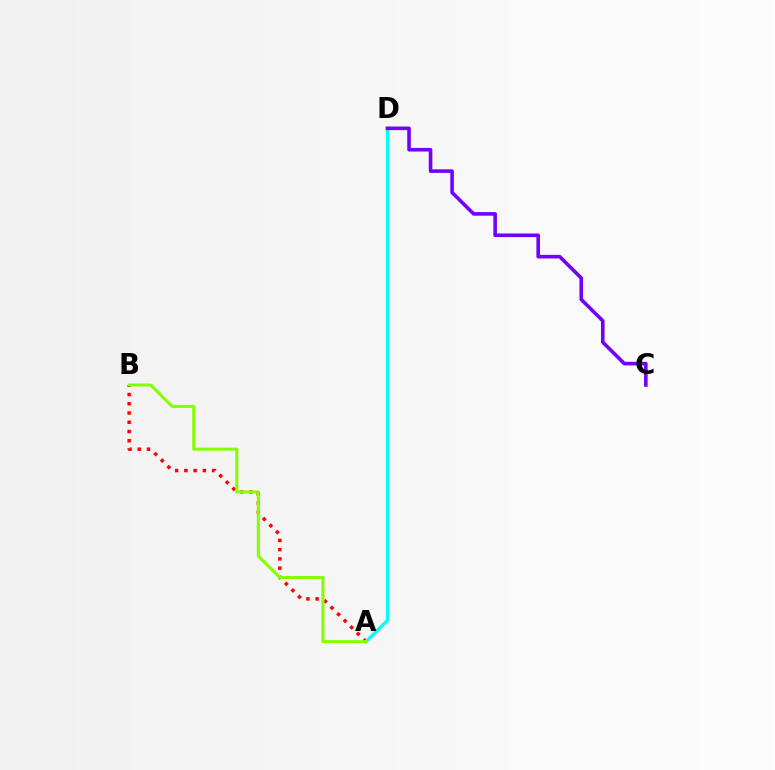{('A', 'B'): [{'color': '#ff0000', 'line_style': 'dotted', 'thickness': 2.51}, {'color': '#84ff00', 'line_style': 'solid', 'thickness': 2.19}], ('A', 'D'): [{'color': '#00fff6', 'line_style': 'solid', 'thickness': 2.37}], ('C', 'D'): [{'color': '#7200ff', 'line_style': 'solid', 'thickness': 2.59}]}